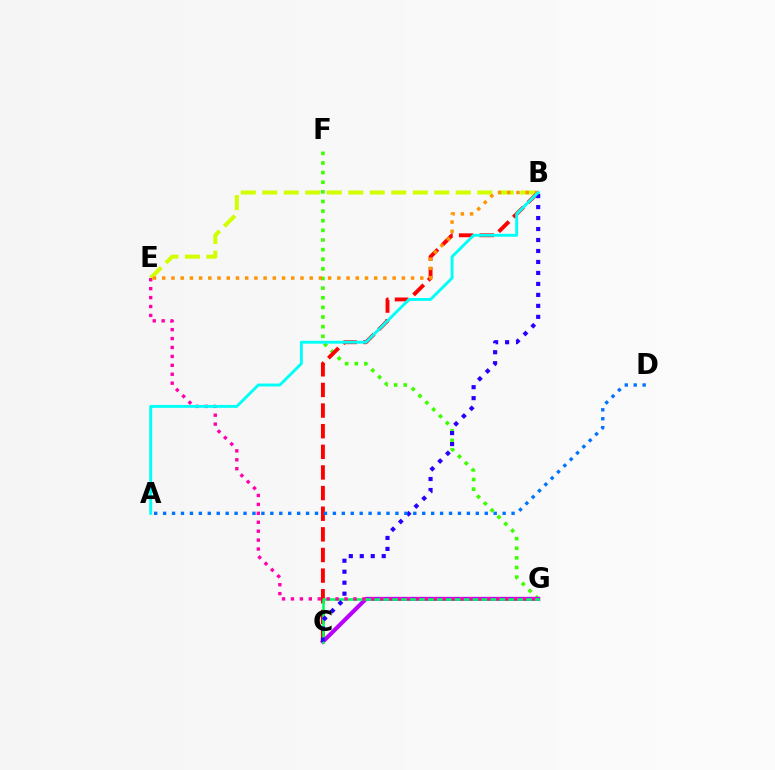{('B', 'E'): [{'color': '#d1ff00', 'line_style': 'dashed', 'thickness': 2.92}, {'color': '#ff9400', 'line_style': 'dotted', 'thickness': 2.5}], ('F', 'G'): [{'color': '#3dff00', 'line_style': 'dotted', 'thickness': 2.62}], ('C', 'G'): [{'color': '#b900ff', 'line_style': 'solid', 'thickness': 2.94}, {'color': '#00ff5c', 'line_style': 'solid', 'thickness': 1.86}], ('B', 'C'): [{'color': '#ff0000', 'line_style': 'dashed', 'thickness': 2.8}, {'color': '#2500ff', 'line_style': 'dotted', 'thickness': 2.98}], ('E', 'G'): [{'color': '#ff00ac', 'line_style': 'dotted', 'thickness': 2.43}], ('A', 'B'): [{'color': '#00fff6', 'line_style': 'solid', 'thickness': 2.08}], ('A', 'D'): [{'color': '#0074ff', 'line_style': 'dotted', 'thickness': 2.43}]}